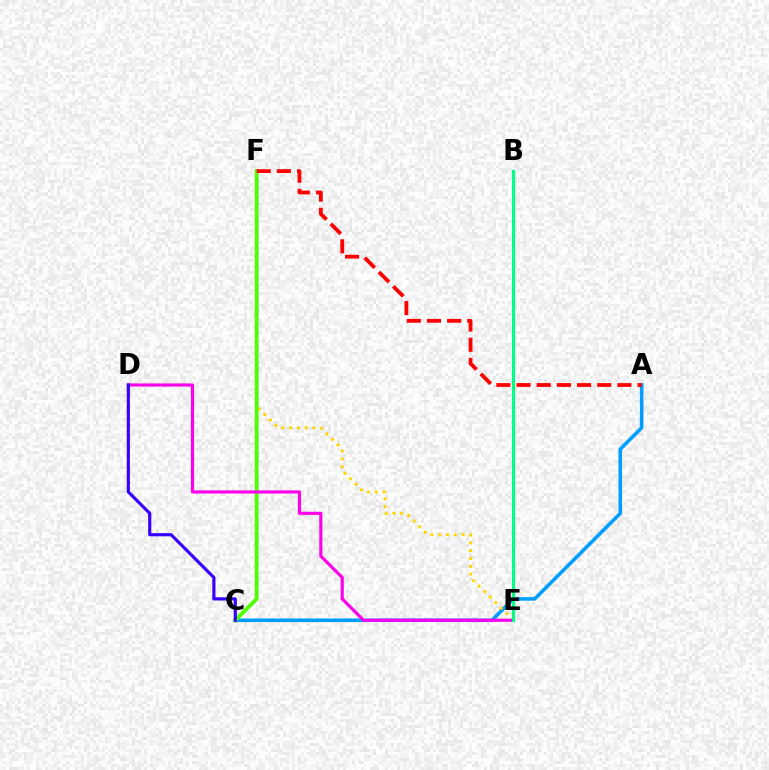{('A', 'C'): [{'color': '#009eff', 'line_style': 'solid', 'thickness': 2.58}], ('E', 'F'): [{'color': '#ffd500', 'line_style': 'dotted', 'thickness': 2.12}], ('C', 'F'): [{'color': '#4fff00', 'line_style': 'solid', 'thickness': 2.78}], ('D', 'E'): [{'color': '#ff00ed', 'line_style': 'solid', 'thickness': 2.27}], ('C', 'D'): [{'color': '#3700ff', 'line_style': 'solid', 'thickness': 2.27}], ('A', 'F'): [{'color': '#ff0000', 'line_style': 'dashed', 'thickness': 2.74}], ('B', 'E'): [{'color': '#00ff86', 'line_style': 'solid', 'thickness': 2.26}]}